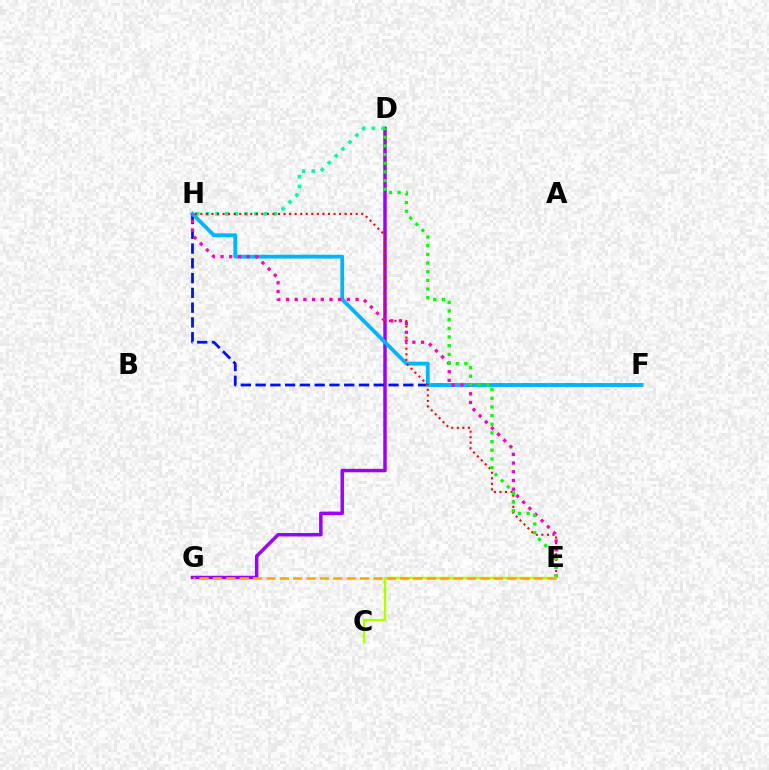{('D', 'G'): [{'color': '#9b00ff', 'line_style': 'solid', 'thickness': 2.5}], ('D', 'H'): [{'color': '#00ff9d', 'line_style': 'dotted', 'thickness': 2.64}], ('F', 'H'): [{'color': '#0010ff', 'line_style': 'dashed', 'thickness': 2.01}, {'color': '#00b5ff', 'line_style': 'solid', 'thickness': 2.74}], ('E', 'H'): [{'color': '#ff0000', 'line_style': 'dotted', 'thickness': 1.51}, {'color': '#ff00bd', 'line_style': 'dotted', 'thickness': 2.36}], ('D', 'E'): [{'color': '#08ff00', 'line_style': 'dotted', 'thickness': 2.36}], ('C', 'E'): [{'color': '#b3ff00', 'line_style': 'solid', 'thickness': 1.78}], ('E', 'G'): [{'color': '#ffa500', 'line_style': 'dashed', 'thickness': 1.82}]}